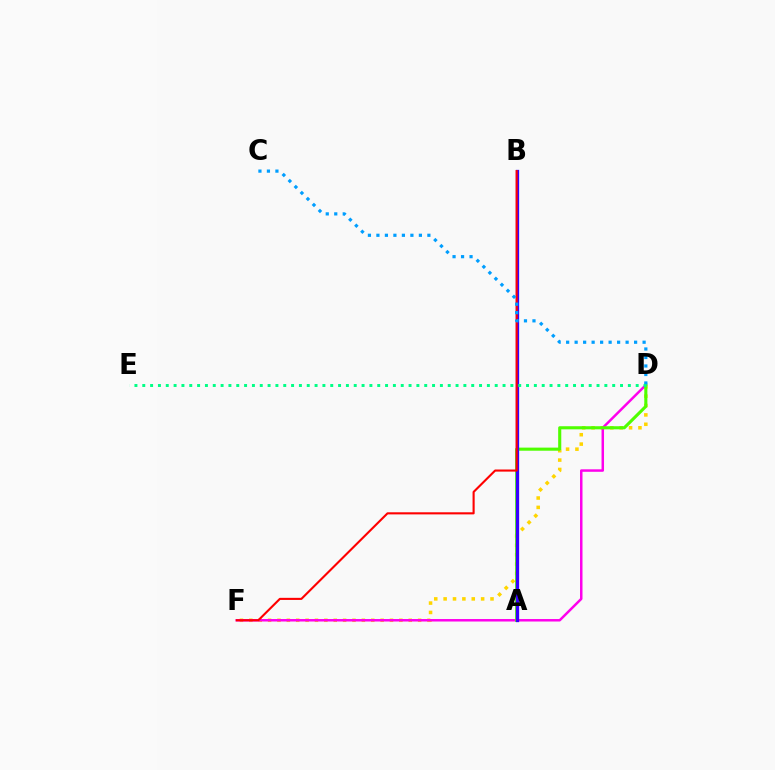{('D', 'F'): [{'color': '#ffd500', 'line_style': 'dotted', 'thickness': 2.55}, {'color': '#ff00ed', 'line_style': 'solid', 'thickness': 1.79}], ('A', 'D'): [{'color': '#4fff00', 'line_style': 'solid', 'thickness': 2.23}], ('A', 'B'): [{'color': '#3700ff', 'line_style': 'solid', 'thickness': 2.37}], ('B', 'F'): [{'color': '#ff0000', 'line_style': 'solid', 'thickness': 1.52}], ('C', 'D'): [{'color': '#009eff', 'line_style': 'dotted', 'thickness': 2.31}], ('D', 'E'): [{'color': '#00ff86', 'line_style': 'dotted', 'thickness': 2.13}]}